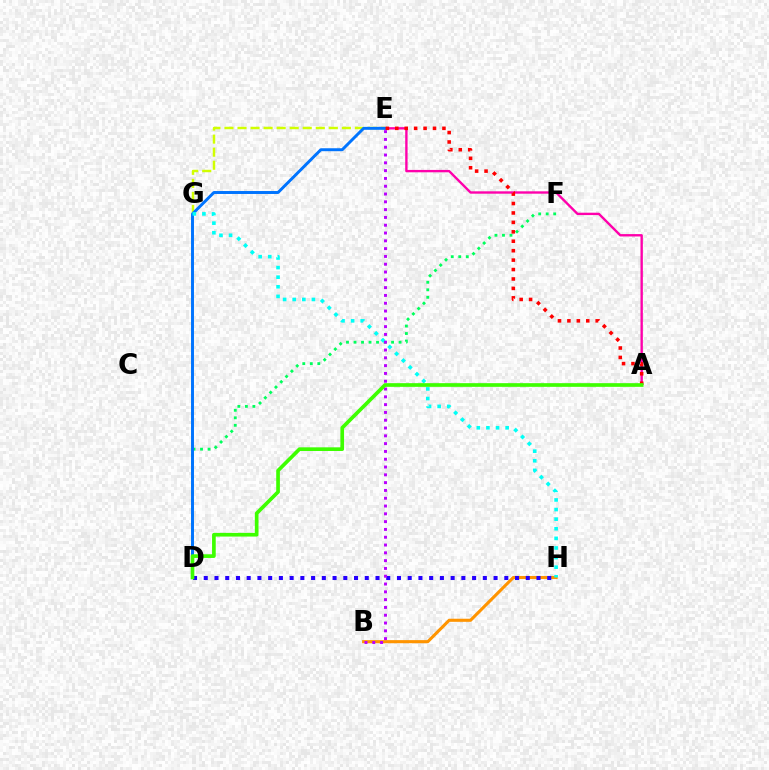{('D', 'F'): [{'color': '#00ff5c', 'line_style': 'dotted', 'thickness': 2.04}], ('A', 'E'): [{'color': '#ff00ac', 'line_style': 'solid', 'thickness': 1.71}, {'color': '#ff0000', 'line_style': 'dotted', 'thickness': 2.56}], ('E', 'G'): [{'color': '#d1ff00', 'line_style': 'dashed', 'thickness': 1.77}], ('D', 'E'): [{'color': '#0074ff', 'line_style': 'solid', 'thickness': 2.12}], ('B', 'H'): [{'color': '#ff9400', 'line_style': 'solid', 'thickness': 2.22}], ('G', 'H'): [{'color': '#00fff6', 'line_style': 'dotted', 'thickness': 2.61}], ('D', 'H'): [{'color': '#2500ff', 'line_style': 'dotted', 'thickness': 2.92}], ('B', 'E'): [{'color': '#b900ff', 'line_style': 'dotted', 'thickness': 2.12}], ('A', 'D'): [{'color': '#3dff00', 'line_style': 'solid', 'thickness': 2.64}]}